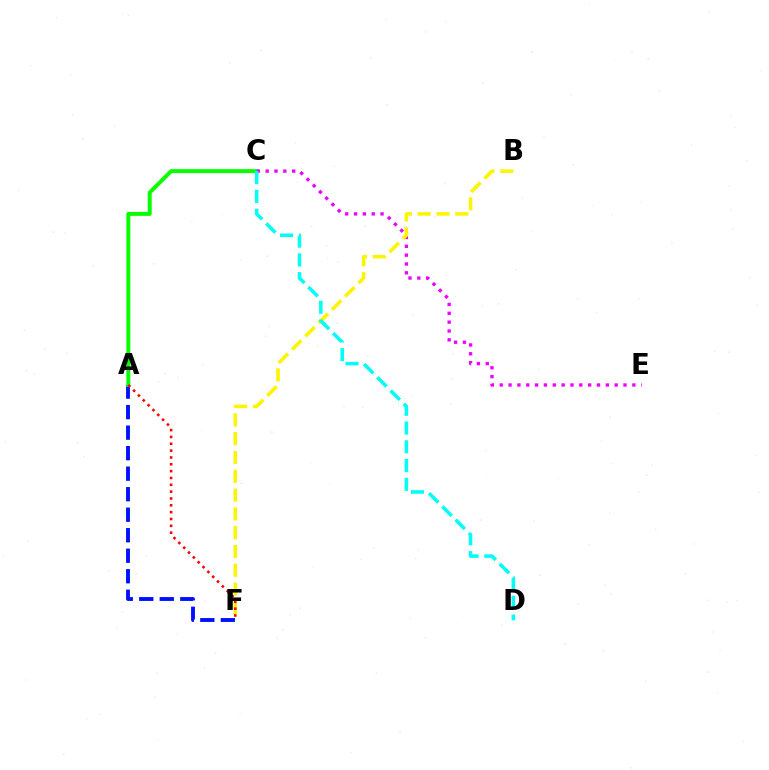{('A', 'F'): [{'color': '#0010ff', 'line_style': 'dashed', 'thickness': 2.79}, {'color': '#ff0000', 'line_style': 'dotted', 'thickness': 1.86}], ('A', 'C'): [{'color': '#08ff00', 'line_style': 'solid', 'thickness': 2.85}], ('C', 'E'): [{'color': '#ee00ff', 'line_style': 'dotted', 'thickness': 2.4}], ('B', 'F'): [{'color': '#fcf500', 'line_style': 'dashed', 'thickness': 2.55}], ('C', 'D'): [{'color': '#00fff6', 'line_style': 'dashed', 'thickness': 2.55}]}